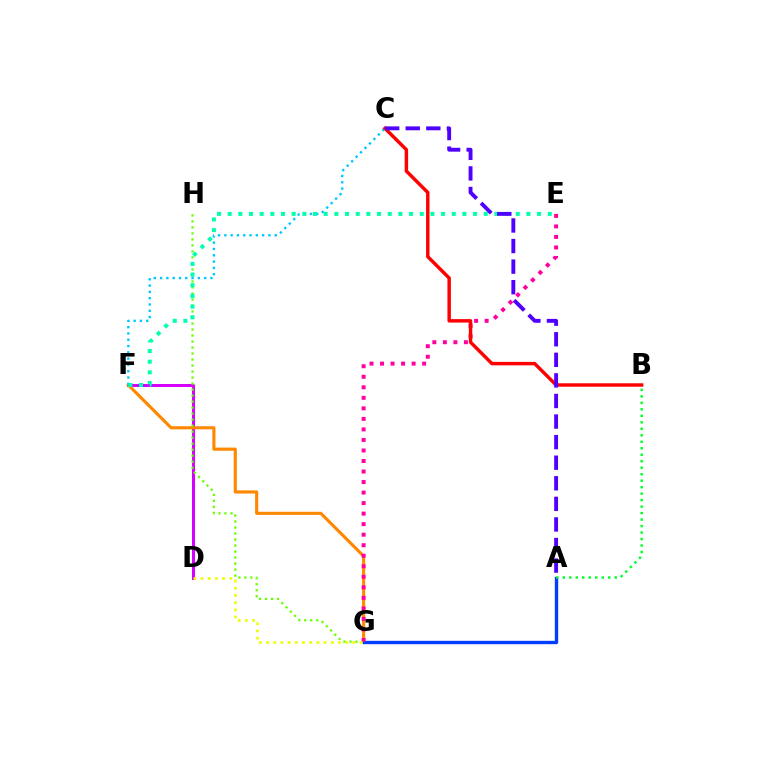{('D', 'F'): [{'color': '#d600ff', 'line_style': 'solid', 'thickness': 2.17}], ('F', 'G'): [{'color': '#ff8800', 'line_style': 'solid', 'thickness': 2.25}], ('G', 'H'): [{'color': '#66ff00', 'line_style': 'dotted', 'thickness': 1.63}], ('C', 'F'): [{'color': '#00c7ff', 'line_style': 'dotted', 'thickness': 1.71}], ('A', 'G'): [{'color': '#003fff', 'line_style': 'solid', 'thickness': 2.42}], ('E', 'G'): [{'color': '#ff00a0', 'line_style': 'dotted', 'thickness': 2.86}], ('A', 'B'): [{'color': '#00ff27', 'line_style': 'dotted', 'thickness': 1.76}], ('D', 'G'): [{'color': '#eeff00', 'line_style': 'dotted', 'thickness': 1.95}], ('B', 'C'): [{'color': '#ff0000', 'line_style': 'solid', 'thickness': 2.48}], ('E', 'F'): [{'color': '#00ffaf', 'line_style': 'dotted', 'thickness': 2.9}], ('A', 'C'): [{'color': '#4f00ff', 'line_style': 'dashed', 'thickness': 2.8}]}